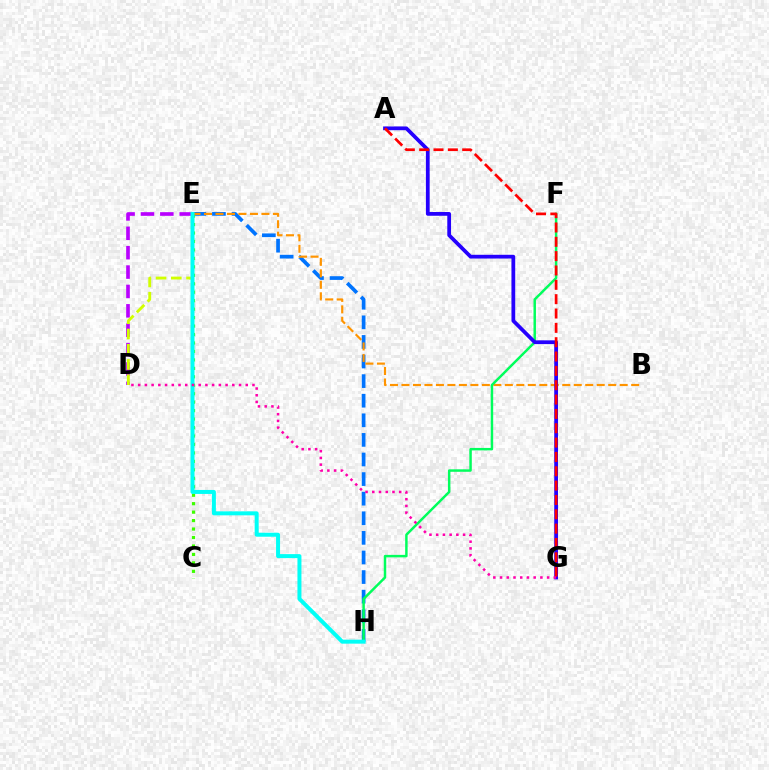{('E', 'H'): [{'color': '#0074ff', 'line_style': 'dashed', 'thickness': 2.66}, {'color': '#00fff6', 'line_style': 'solid', 'thickness': 2.87}], ('B', 'E'): [{'color': '#ff9400', 'line_style': 'dashed', 'thickness': 1.56}], ('F', 'H'): [{'color': '#00ff5c', 'line_style': 'solid', 'thickness': 1.78}], ('A', 'G'): [{'color': '#2500ff', 'line_style': 'solid', 'thickness': 2.7}, {'color': '#ff0000', 'line_style': 'dashed', 'thickness': 1.95}], ('D', 'E'): [{'color': '#b900ff', 'line_style': 'dashed', 'thickness': 2.63}, {'color': '#d1ff00', 'line_style': 'dashed', 'thickness': 2.07}], ('C', 'E'): [{'color': '#3dff00', 'line_style': 'dotted', 'thickness': 2.3}], ('D', 'G'): [{'color': '#ff00ac', 'line_style': 'dotted', 'thickness': 1.83}]}